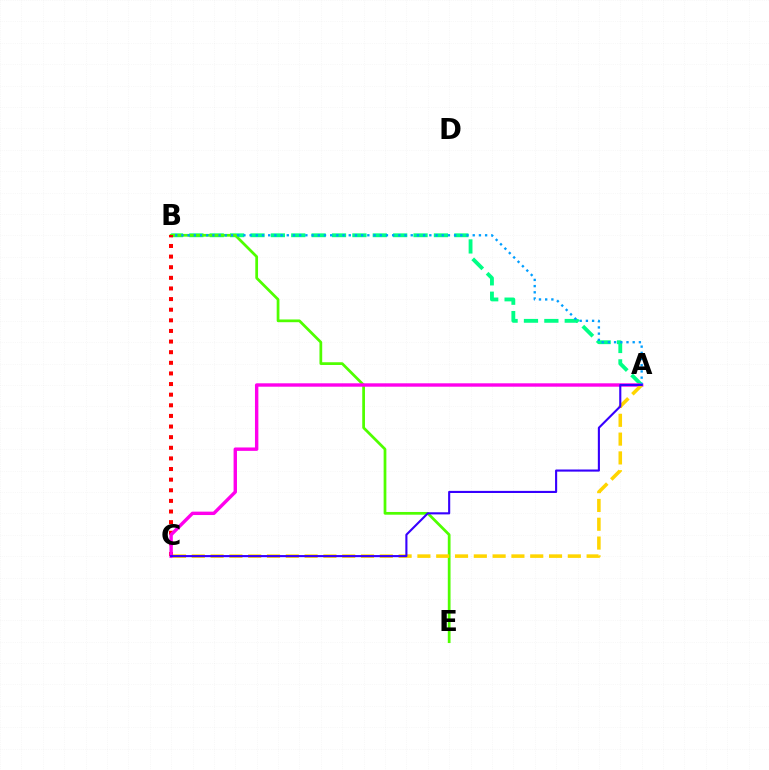{('A', 'B'): [{'color': '#00ff86', 'line_style': 'dashed', 'thickness': 2.77}, {'color': '#009eff', 'line_style': 'dotted', 'thickness': 1.68}], ('B', 'E'): [{'color': '#4fff00', 'line_style': 'solid', 'thickness': 1.97}], ('B', 'C'): [{'color': '#ff0000', 'line_style': 'dotted', 'thickness': 2.89}], ('A', 'C'): [{'color': '#ff00ed', 'line_style': 'solid', 'thickness': 2.45}, {'color': '#ffd500', 'line_style': 'dashed', 'thickness': 2.55}, {'color': '#3700ff', 'line_style': 'solid', 'thickness': 1.52}]}